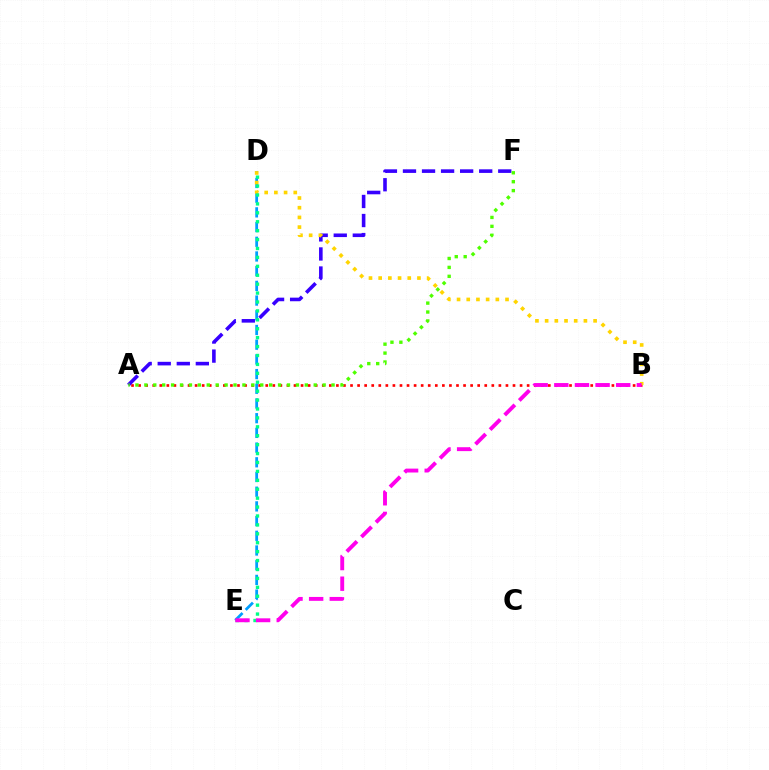{('D', 'E'): [{'color': '#009eff', 'line_style': 'dashed', 'thickness': 2.0}, {'color': '#00ff86', 'line_style': 'dotted', 'thickness': 2.42}], ('A', 'B'): [{'color': '#ff0000', 'line_style': 'dotted', 'thickness': 1.92}], ('A', 'F'): [{'color': '#3700ff', 'line_style': 'dashed', 'thickness': 2.59}, {'color': '#4fff00', 'line_style': 'dotted', 'thickness': 2.42}], ('B', 'D'): [{'color': '#ffd500', 'line_style': 'dotted', 'thickness': 2.63}], ('B', 'E'): [{'color': '#ff00ed', 'line_style': 'dashed', 'thickness': 2.8}]}